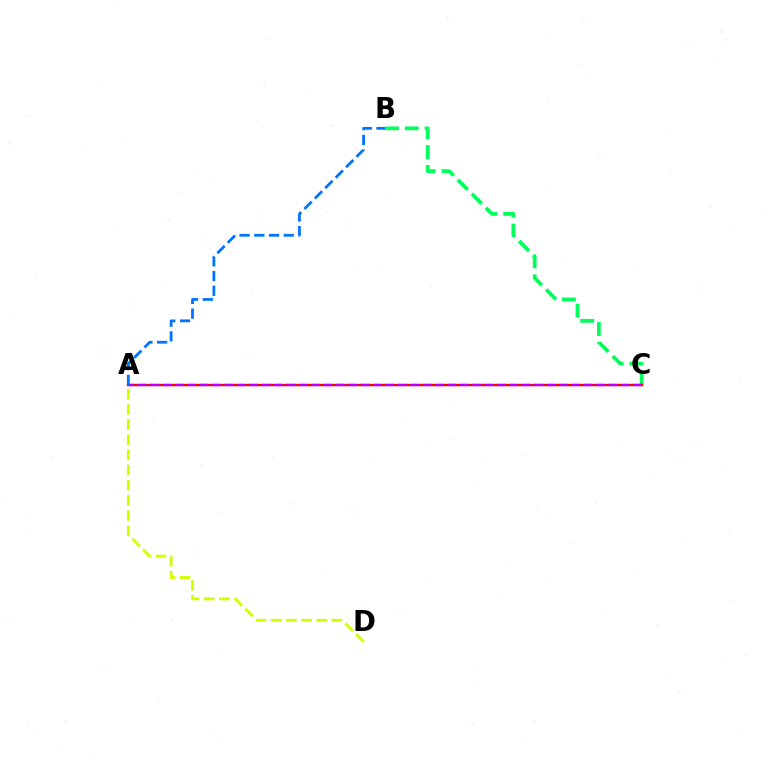{('B', 'C'): [{'color': '#00ff5c', 'line_style': 'dashed', 'thickness': 2.7}], ('A', 'C'): [{'color': '#ff0000', 'line_style': 'solid', 'thickness': 1.7}, {'color': '#b900ff', 'line_style': 'dashed', 'thickness': 1.68}], ('A', 'D'): [{'color': '#d1ff00', 'line_style': 'dashed', 'thickness': 2.06}], ('A', 'B'): [{'color': '#0074ff', 'line_style': 'dashed', 'thickness': 2.0}]}